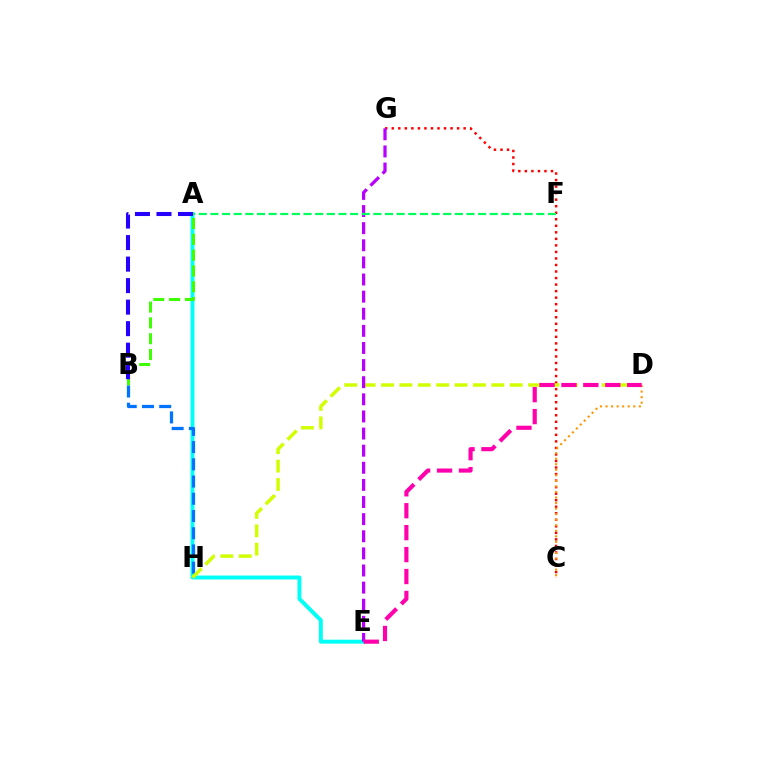{('C', 'G'): [{'color': '#ff0000', 'line_style': 'dotted', 'thickness': 1.78}], ('A', 'E'): [{'color': '#00fff6', 'line_style': 'solid', 'thickness': 2.83}], ('A', 'B'): [{'color': '#3dff00', 'line_style': 'dashed', 'thickness': 2.15}, {'color': '#2500ff', 'line_style': 'dashed', 'thickness': 2.92}], ('B', 'H'): [{'color': '#0074ff', 'line_style': 'dashed', 'thickness': 2.34}], ('D', 'H'): [{'color': '#d1ff00', 'line_style': 'dashed', 'thickness': 2.5}], ('C', 'D'): [{'color': '#ff9400', 'line_style': 'dotted', 'thickness': 1.51}], ('E', 'G'): [{'color': '#b900ff', 'line_style': 'dashed', 'thickness': 2.33}], ('A', 'F'): [{'color': '#00ff5c', 'line_style': 'dashed', 'thickness': 1.58}], ('D', 'E'): [{'color': '#ff00ac', 'line_style': 'dashed', 'thickness': 2.98}]}